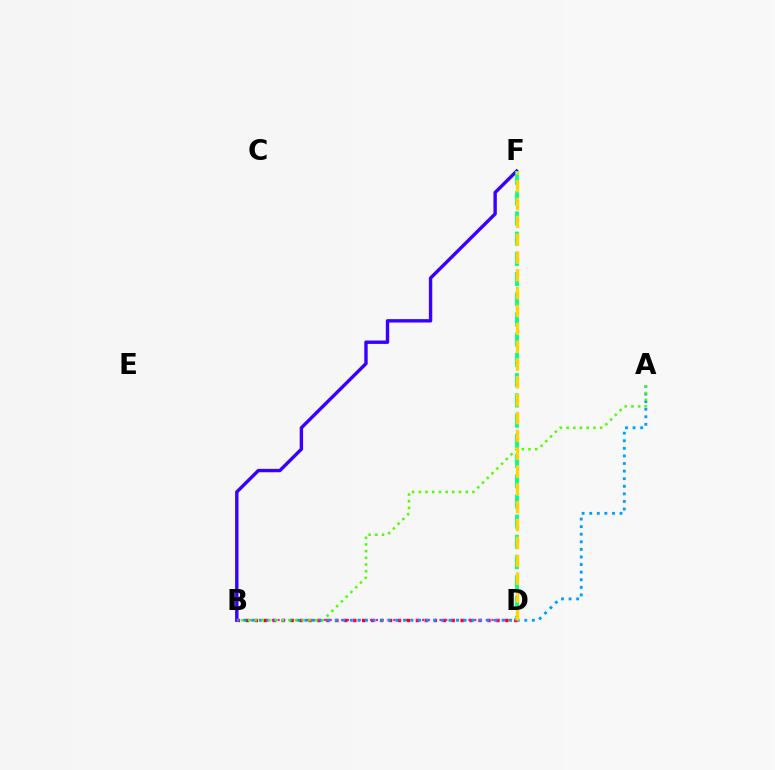{('B', 'F'): [{'color': '#3700ff', 'line_style': 'solid', 'thickness': 2.44}], ('B', 'D'): [{'color': '#ff0000', 'line_style': 'dotted', 'thickness': 2.43}, {'color': '#ff00ed', 'line_style': 'dotted', 'thickness': 1.57}], ('D', 'F'): [{'color': '#00ff86', 'line_style': 'dashed', 'thickness': 2.75}, {'color': '#ffd500', 'line_style': 'dashed', 'thickness': 2.42}], ('A', 'B'): [{'color': '#009eff', 'line_style': 'dotted', 'thickness': 2.06}, {'color': '#4fff00', 'line_style': 'dotted', 'thickness': 1.82}]}